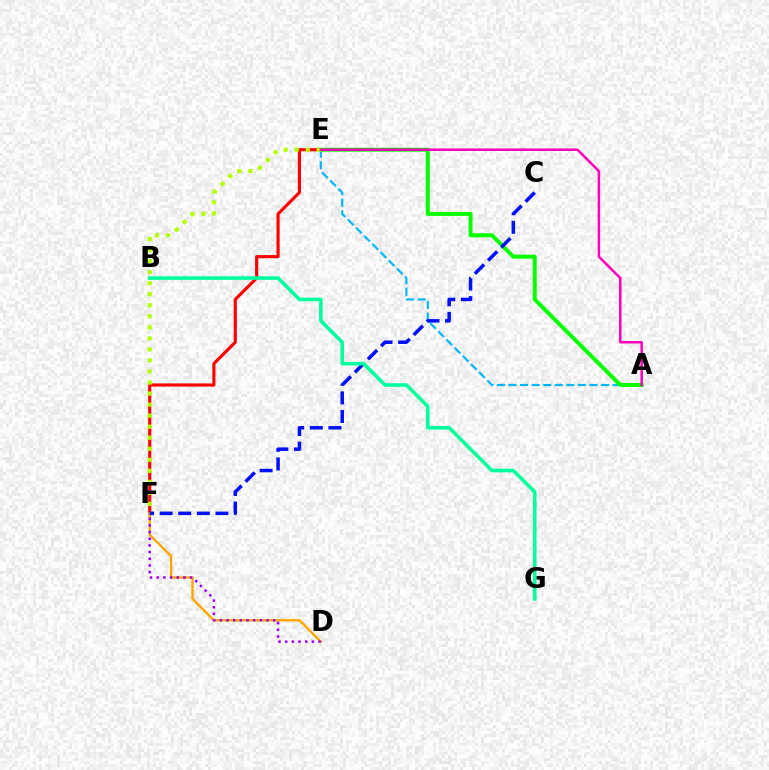{('E', 'F'): [{'color': '#ff0000', 'line_style': 'solid', 'thickness': 2.25}, {'color': '#b3ff00', 'line_style': 'dotted', 'thickness': 3.0}], ('A', 'E'): [{'color': '#00b5ff', 'line_style': 'dashed', 'thickness': 1.57}, {'color': '#08ff00', 'line_style': 'solid', 'thickness': 2.87}, {'color': '#ff00bd', 'line_style': 'solid', 'thickness': 1.8}], ('D', 'F'): [{'color': '#ffa500', 'line_style': 'solid', 'thickness': 1.71}, {'color': '#9b00ff', 'line_style': 'dotted', 'thickness': 1.81}], ('C', 'F'): [{'color': '#0010ff', 'line_style': 'dashed', 'thickness': 2.53}], ('B', 'G'): [{'color': '#00ff9d', 'line_style': 'solid', 'thickness': 2.59}]}